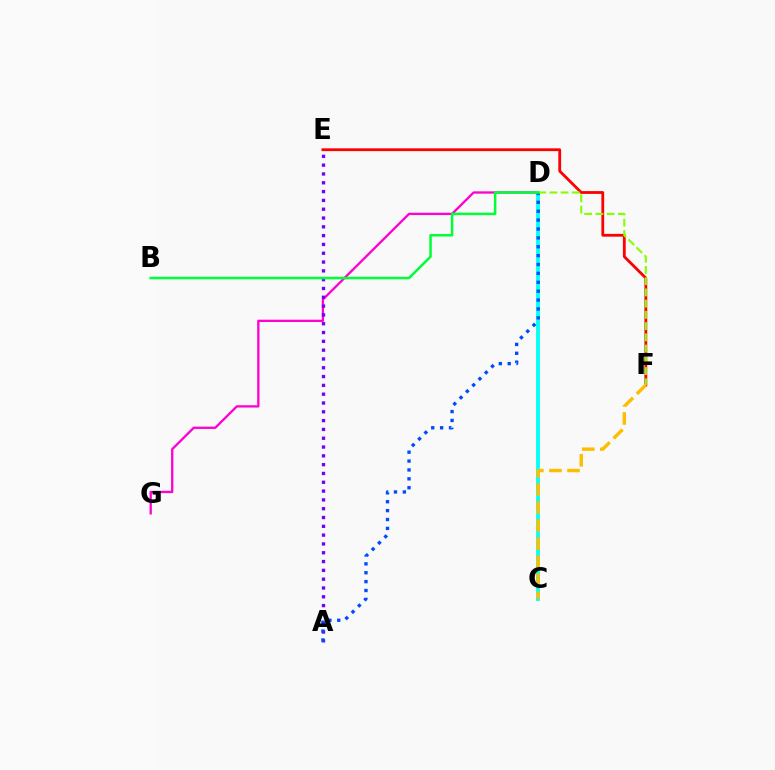{('D', 'G'): [{'color': '#ff00cf', 'line_style': 'solid', 'thickness': 1.66}], ('A', 'E'): [{'color': '#7200ff', 'line_style': 'dotted', 'thickness': 2.39}], ('C', 'D'): [{'color': '#00fff6', 'line_style': 'solid', 'thickness': 2.72}], ('E', 'F'): [{'color': '#ff0000', 'line_style': 'solid', 'thickness': 2.02}], ('A', 'D'): [{'color': '#004bff', 'line_style': 'dotted', 'thickness': 2.41}], ('D', 'F'): [{'color': '#84ff00', 'line_style': 'dashed', 'thickness': 1.53}], ('C', 'F'): [{'color': '#ffbd00', 'line_style': 'dashed', 'thickness': 2.45}], ('B', 'D'): [{'color': '#00ff39', 'line_style': 'solid', 'thickness': 1.81}]}